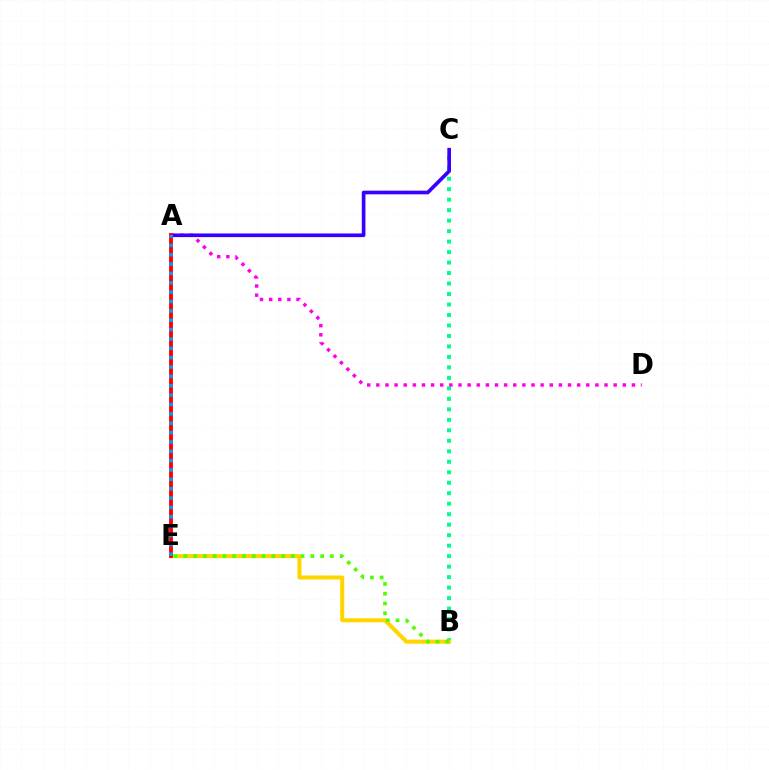{('B', 'C'): [{'color': '#00ff86', 'line_style': 'dotted', 'thickness': 2.85}], ('B', 'E'): [{'color': '#ffd500', 'line_style': 'solid', 'thickness': 2.92}, {'color': '#4fff00', 'line_style': 'dotted', 'thickness': 2.66}], ('A', 'D'): [{'color': '#ff00ed', 'line_style': 'dotted', 'thickness': 2.48}], ('A', 'C'): [{'color': '#3700ff', 'line_style': 'solid', 'thickness': 2.64}], ('A', 'E'): [{'color': '#ff0000', 'line_style': 'solid', 'thickness': 2.77}, {'color': '#009eff', 'line_style': 'dotted', 'thickness': 2.54}]}